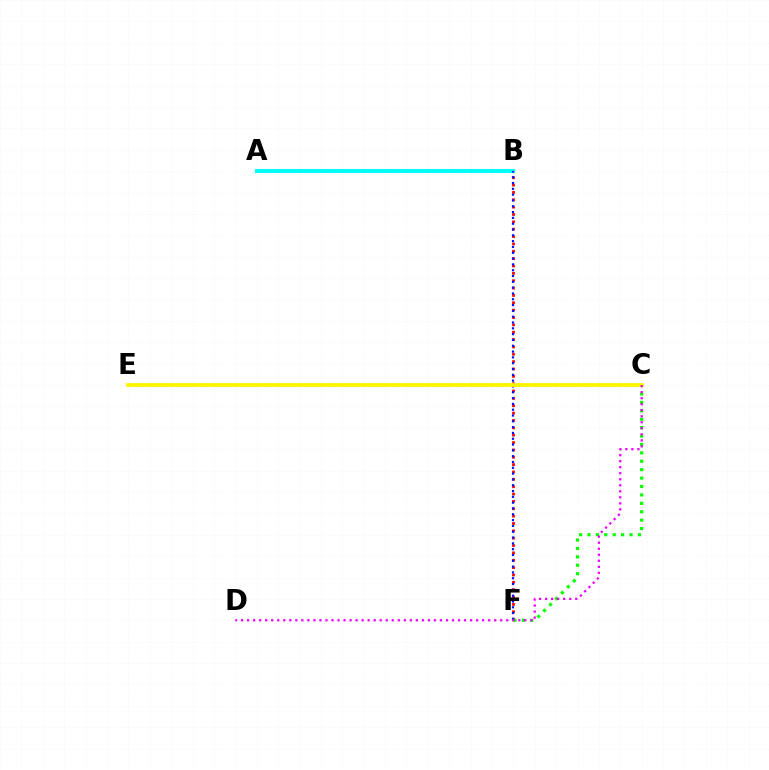{('B', 'F'): [{'color': '#ff0000', 'line_style': 'dotted', 'thickness': 2.0}, {'color': '#0010ff', 'line_style': 'dotted', 'thickness': 1.58}], ('A', 'B'): [{'color': '#00fff6', 'line_style': 'solid', 'thickness': 2.96}], ('C', 'F'): [{'color': '#08ff00', 'line_style': 'dotted', 'thickness': 2.28}], ('C', 'E'): [{'color': '#fcf500', 'line_style': 'solid', 'thickness': 2.74}], ('C', 'D'): [{'color': '#ee00ff', 'line_style': 'dotted', 'thickness': 1.64}]}